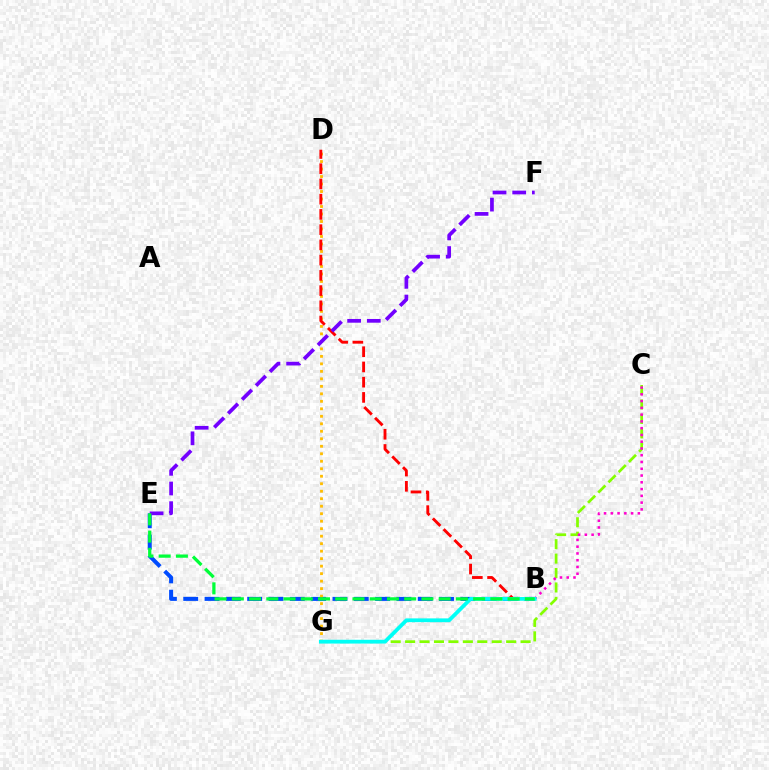{('C', 'G'): [{'color': '#84ff00', 'line_style': 'dashed', 'thickness': 1.96}], ('B', 'E'): [{'color': '#004bff', 'line_style': 'dashed', 'thickness': 2.9}, {'color': '#00ff39', 'line_style': 'dashed', 'thickness': 2.34}], ('D', 'G'): [{'color': '#ffbd00', 'line_style': 'dotted', 'thickness': 2.04}], ('B', 'D'): [{'color': '#ff0000', 'line_style': 'dashed', 'thickness': 2.07}], ('B', 'C'): [{'color': '#ff00cf', 'line_style': 'dotted', 'thickness': 1.84}], ('B', 'G'): [{'color': '#00fff6', 'line_style': 'solid', 'thickness': 2.72}], ('E', 'F'): [{'color': '#7200ff', 'line_style': 'dashed', 'thickness': 2.67}]}